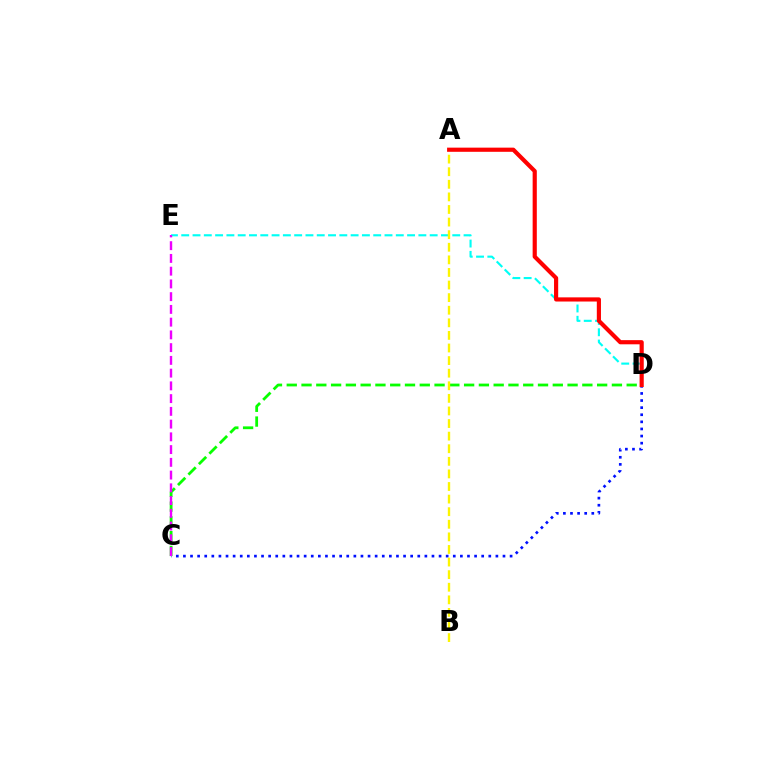{('C', 'D'): [{'color': '#0010ff', 'line_style': 'dotted', 'thickness': 1.93}, {'color': '#08ff00', 'line_style': 'dashed', 'thickness': 2.01}], ('D', 'E'): [{'color': '#00fff6', 'line_style': 'dashed', 'thickness': 1.53}], ('A', 'B'): [{'color': '#fcf500', 'line_style': 'dashed', 'thickness': 1.71}], ('C', 'E'): [{'color': '#ee00ff', 'line_style': 'dashed', 'thickness': 1.73}], ('A', 'D'): [{'color': '#ff0000', 'line_style': 'solid', 'thickness': 3.0}]}